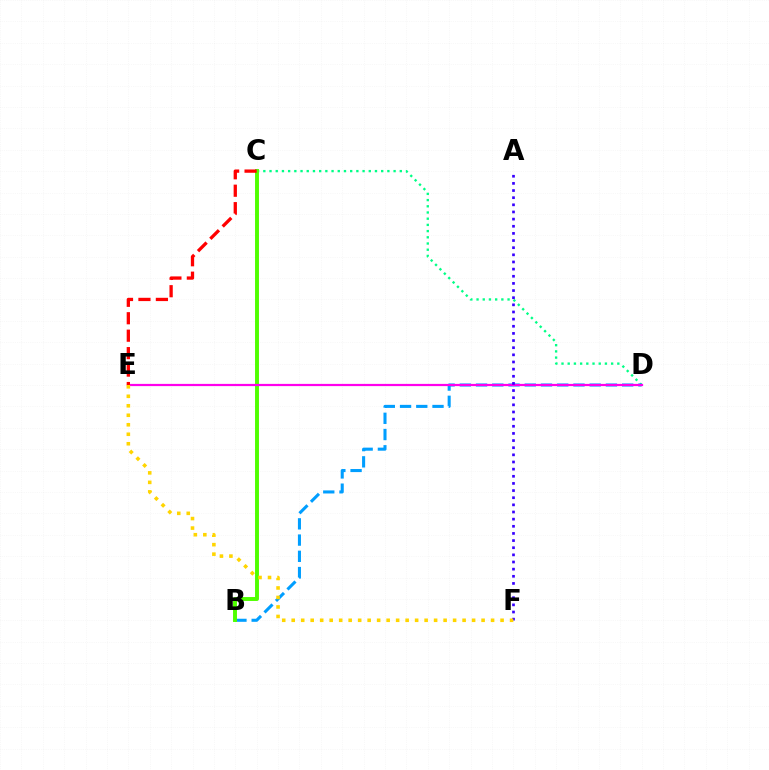{('C', 'D'): [{'color': '#00ff86', 'line_style': 'dotted', 'thickness': 1.69}], ('B', 'D'): [{'color': '#009eff', 'line_style': 'dashed', 'thickness': 2.21}], ('B', 'C'): [{'color': '#4fff00', 'line_style': 'solid', 'thickness': 2.83}], ('D', 'E'): [{'color': '#ff00ed', 'line_style': 'solid', 'thickness': 1.6}], ('C', 'E'): [{'color': '#ff0000', 'line_style': 'dashed', 'thickness': 2.37}], ('A', 'F'): [{'color': '#3700ff', 'line_style': 'dotted', 'thickness': 1.94}], ('E', 'F'): [{'color': '#ffd500', 'line_style': 'dotted', 'thickness': 2.58}]}